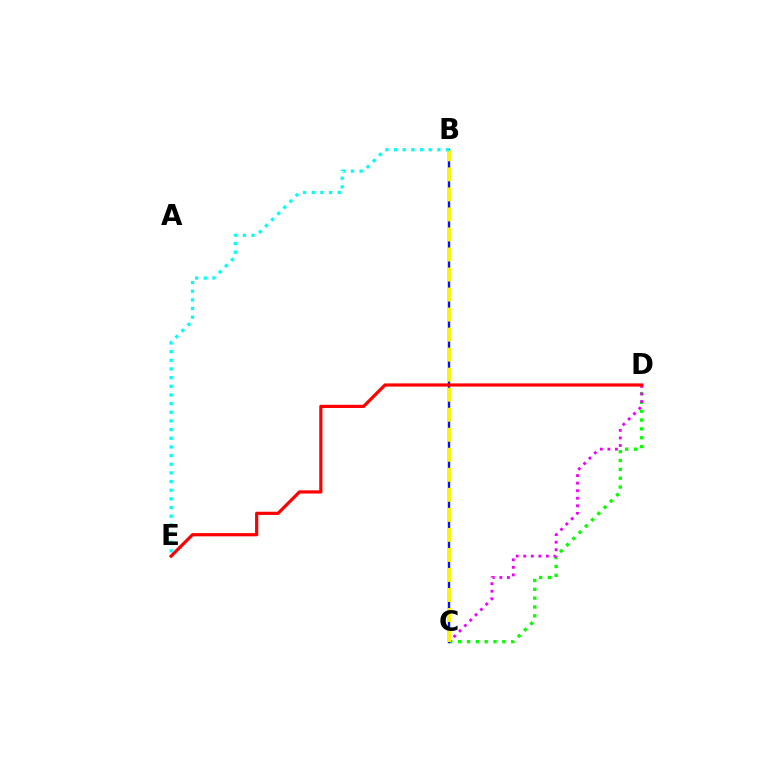{('C', 'D'): [{'color': '#08ff00', 'line_style': 'dotted', 'thickness': 2.4}, {'color': '#ee00ff', 'line_style': 'dotted', 'thickness': 2.05}], ('B', 'C'): [{'color': '#0010ff', 'line_style': 'solid', 'thickness': 1.73}, {'color': '#fcf500', 'line_style': 'dashed', 'thickness': 2.72}], ('B', 'E'): [{'color': '#00fff6', 'line_style': 'dotted', 'thickness': 2.35}], ('D', 'E'): [{'color': '#ff0000', 'line_style': 'solid', 'thickness': 2.3}]}